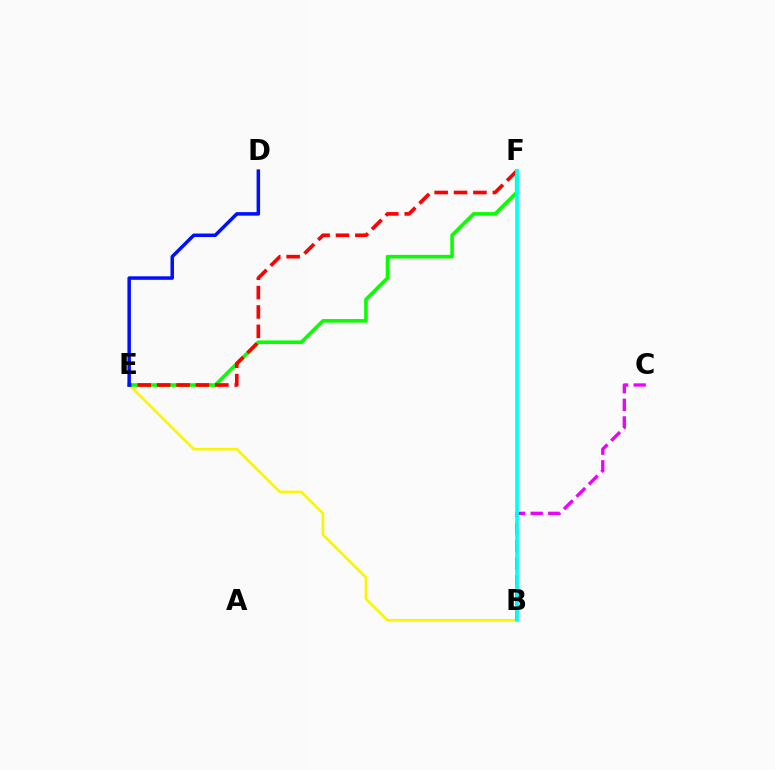{('B', 'E'): [{'color': '#fcf500', 'line_style': 'solid', 'thickness': 1.91}], ('E', 'F'): [{'color': '#08ff00', 'line_style': 'solid', 'thickness': 2.58}, {'color': '#ff0000', 'line_style': 'dashed', 'thickness': 2.63}], ('B', 'C'): [{'color': '#ee00ff', 'line_style': 'dashed', 'thickness': 2.39}], ('D', 'E'): [{'color': '#0010ff', 'line_style': 'solid', 'thickness': 2.52}], ('B', 'F'): [{'color': '#00fff6', 'line_style': 'solid', 'thickness': 2.61}]}